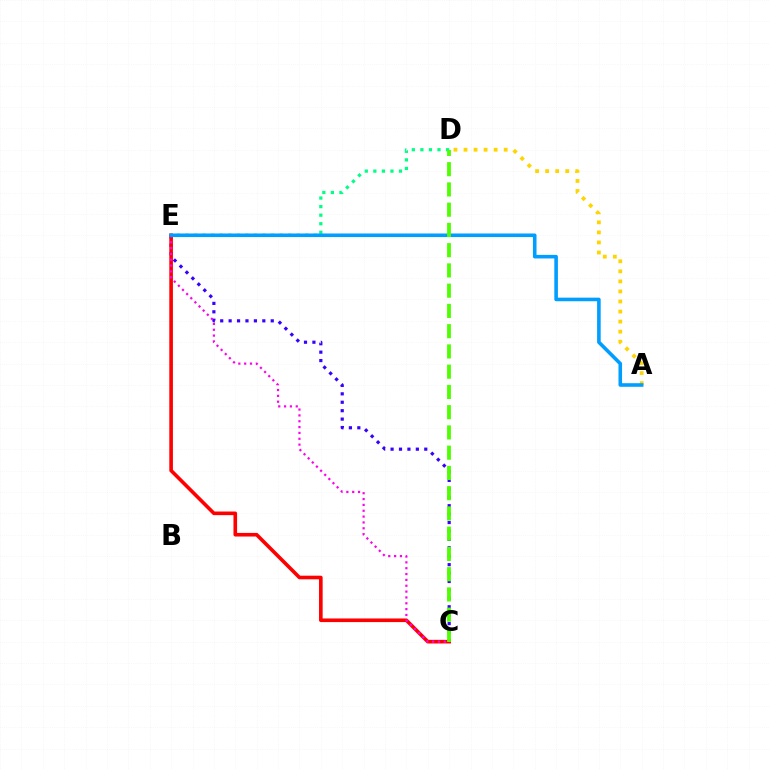{('D', 'E'): [{'color': '#00ff86', 'line_style': 'dotted', 'thickness': 2.32}], ('C', 'E'): [{'color': '#3700ff', 'line_style': 'dotted', 'thickness': 2.29}, {'color': '#ff0000', 'line_style': 'solid', 'thickness': 2.61}, {'color': '#ff00ed', 'line_style': 'dotted', 'thickness': 1.59}], ('A', 'D'): [{'color': '#ffd500', 'line_style': 'dotted', 'thickness': 2.73}], ('A', 'E'): [{'color': '#009eff', 'line_style': 'solid', 'thickness': 2.58}], ('C', 'D'): [{'color': '#4fff00', 'line_style': 'dashed', 'thickness': 2.75}]}